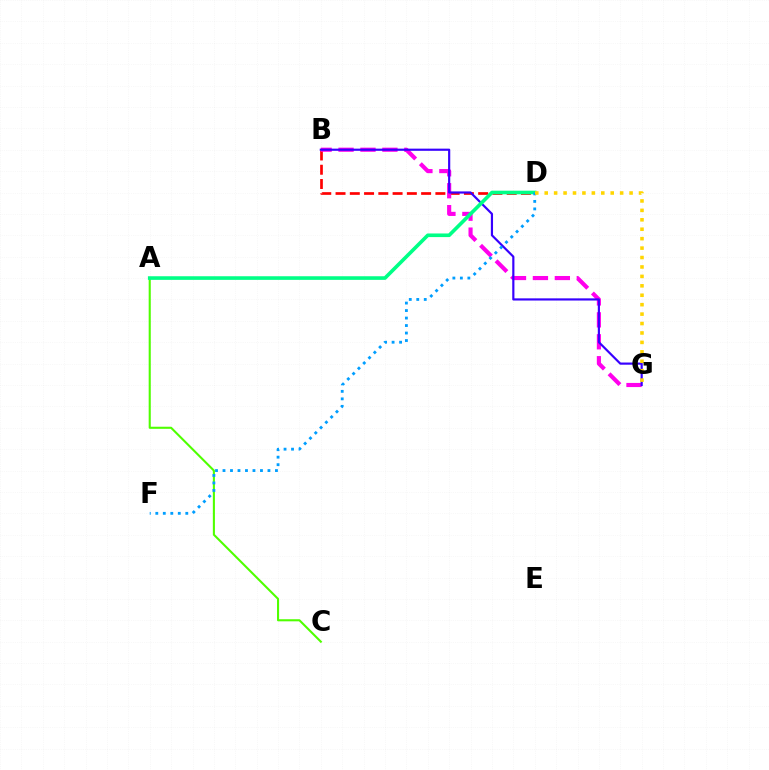{('B', 'D'): [{'color': '#ff0000', 'line_style': 'dashed', 'thickness': 1.94}], ('A', 'C'): [{'color': '#4fff00', 'line_style': 'solid', 'thickness': 1.51}], ('B', 'G'): [{'color': '#ff00ed', 'line_style': 'dashed', 'thickness': 2.98}, {'color': '#3700ff', 'line_style': 'solid', 'thickness': 1.57}], ('A', 'D'): [{'color': '#00ff86', 'line_style': 'solid', 'thickness': 2.61}], ('D', 'F'): [{'color': '#009eff', 'line_style': 'dotted', 'thickness': 2.04}], ('D', 'G'): [{'color': '#ffd500', 'line_style': 'dotted', 'thickness': 2.56}]}